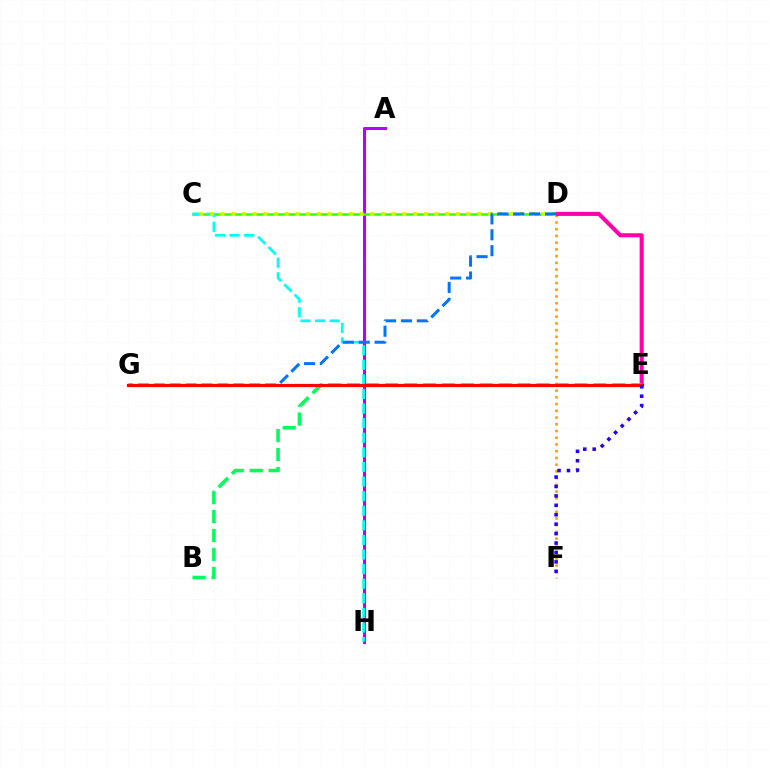{('A', 'H'): [{'color': '#b900ff', 'line_style': 'solid', 'thickness': 2.19}], ('C', 'D'): [{'color': '#3dff00', 'line_style': 'solid', 'thickness': 1.84}, {'color': '#d1ff00', 'line_style': 'dotted', 'thickness': 2.9}], ('D', 'F'): [{'color': '#ff9400', 'line_style': 'dotted', 'thickness': 1.83}], ('C', 'H'): [{'color': '#00fff6', 'line_style': 'dashed', 'thickness': 1.98}], ('D', 'E'): [{'color': '#ff00ac', 'line_style': 'solid', 'thickness': 2.94}], ('D', 'G'): [{'color': '#0074ff', 'line_style': 'dashed', 'thickness': 2.16}], ('B', 'E'): [{'color': '#00ff5c', 'line_style': 'dashed', 'thickness': 2.57}], ('E', 'G'): [{'color': '#ff0000', 'line_style': 'solid', 'thickness': 2.29}], ('E', 'F'): [{'color': '#2500ff', 'line_style': 'dotted', 'thickness': 2.56}]}